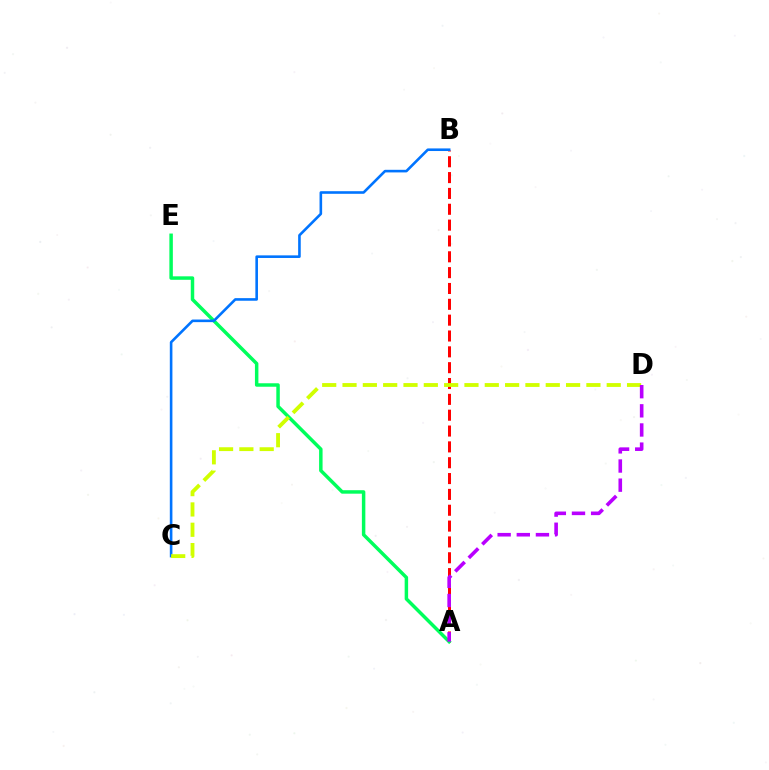{('A', 'B'): [{'color': '#ff0000', 'line_style': 'dashed', 'thickness': 2.15}], ('A', 'E'): [{'color': '#00ff5c', 'line_style': 'solid', 'thickness': 2.5}], ('B', 'C'): [{'color': '#0074ff', 'line_style': 'solid', 'thickness': 1.88}], ('C', 'D'): [{'color': '#d1ff00', 'line_style': 'dashed', 'thickness': 2.76}], ('A', 'D'): [{'color': '#b900ff', 'line_style': 'dashed', 'thickness': 2.6}]}